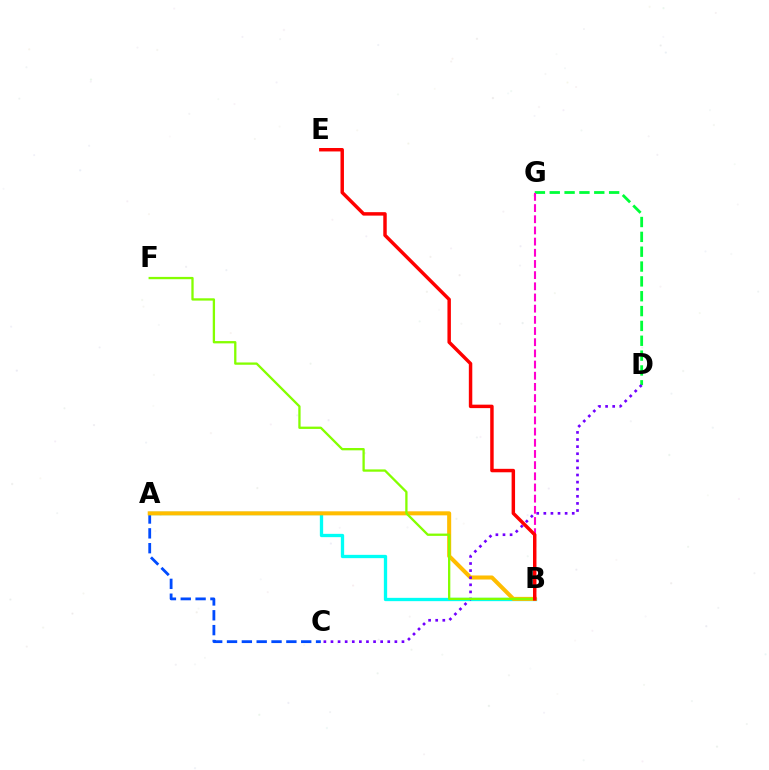{('D', 'G'): [{'color': '#00ff39', 'line_style': 'dashed', 'thickness': 2.02}], ('A', 'C'): [{'color': '#004bff', 'line_style': 'dashed', 'thickness': 2.02}], ('A', 'B'): [{'color': '#00fff6', 'line_style': 'solid', 'thickness': 2.38}, {'color': '#ffbd00', 'line_style': 'solid', 'thickness': 2.91}], ('C', 'D'): [{'color': '#7200ff', 'line_style': 'dotted', 'thickness': 1.93}], ('B', 'F'): [{'color': '#84ff00', 'line_style': 'solid', 'thickness': 1.66}], ('B', 'G'): [{'color': '#ff00cf', 'line_style': 'dashed', 'thickness': 1.52}], ('B', 'E'): [{'color': '#ff0000', 'line_style': 'solid', 'thickness': 2.49}]}